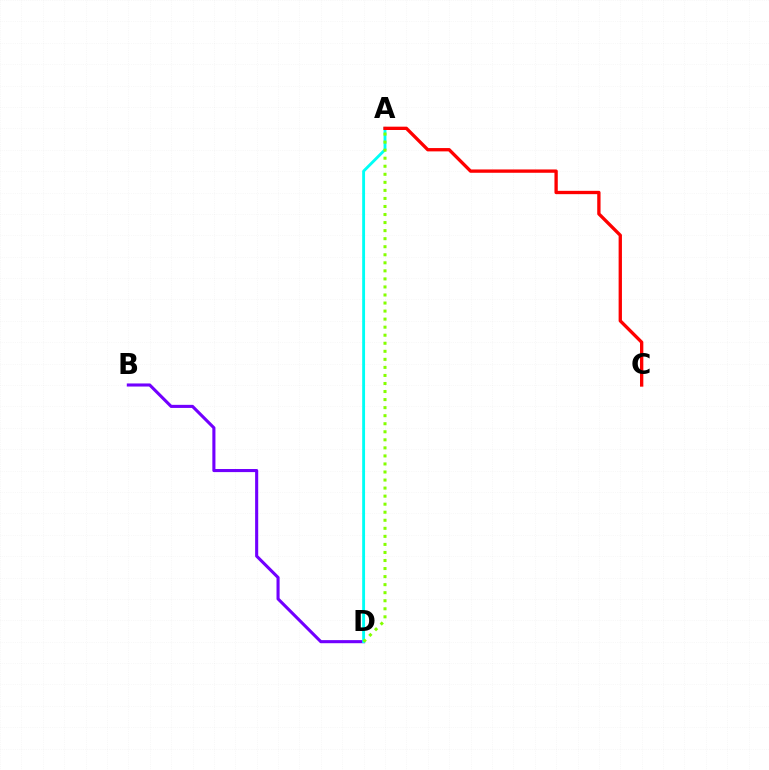{('B', 'D'): [{'color': '#7200ff', 'line_style': 'solid', 'thickness': 2.22}], ('A', 'D'): [{'color': '#00fff6', 'line_style': 'solid', 'thickness': 2.06}, {'color': '#84ff00', 'line_style': 'dotted', 'thickness': 2.19}], ('A', 'C'): [{'color': '#ff0000', 'line_style': 'solid', 'thickness': 2.39}]}